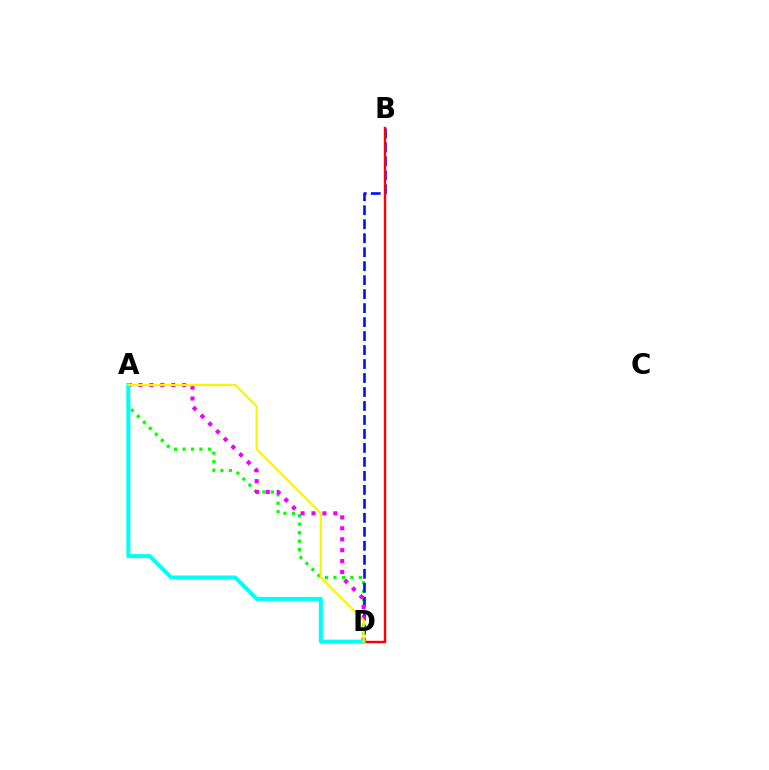{('A', 'D'): [{'color': '#08ff00', 'line_style': 'dotted', 'thickness': 2.3}, {'color': '#ee00ff', 'line_style': 'dotted', 'thickness': 2.97}, {'color': '#00fff6', 'line_style': 'solid', 'thickness': 2.89}, {'color': '#fcf500', 'line_style': 'solid', 'thickness': 1.64}], ('B', 'D'): [{'color': '#0010ff', 'line_style': 'dashed', 'thickness': 1.9}, {'color': '#ff0000', 'line_style': 'solid', 'thickness': 1.73}]}